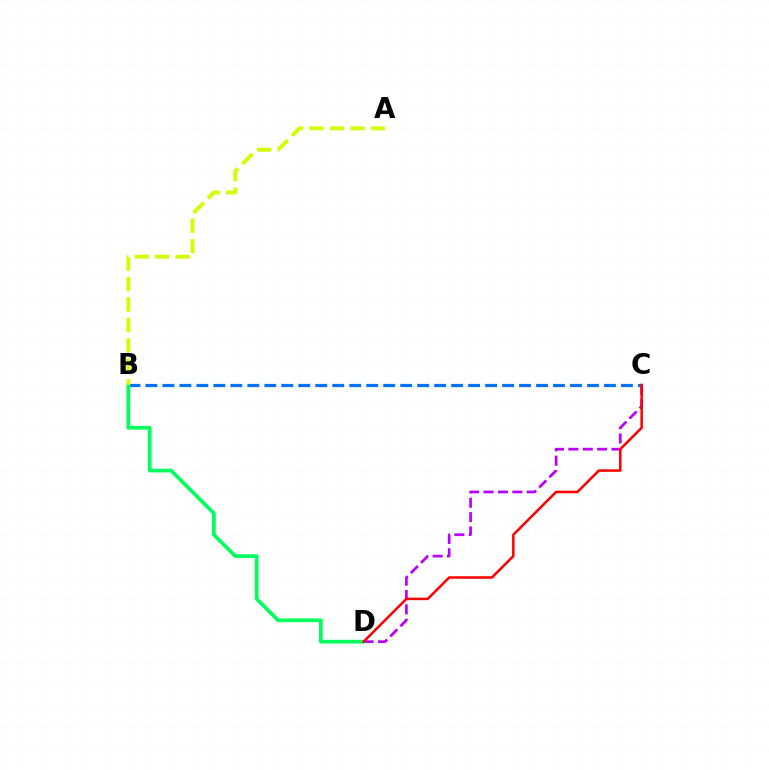{('B', 'C'): [{'color': '#0074ff', 'line_style': 'dashed', 'thickness': 2.31}], ('C', 'D'): [{'color': '#b900ff', 'line_style': 'dashed', 'thickness': 1.95}, {'color': '#ff0000', 'line_style': 'solid', 'thickness': 1.82}], ('B', 'D'): [{'color': '#00ff5c', 'line_style': 'solid', 'thickness': 2.67}], ('A', 'B'): [{'color': '#d1ff00', 'line_style': 'dashed', 'thickness': 2.77}]}